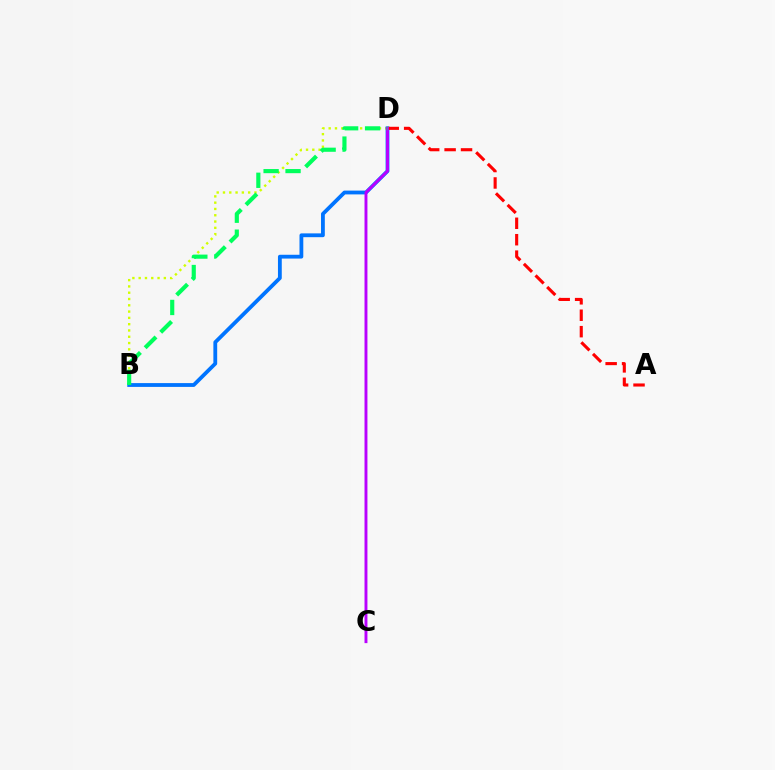{('B', 'D'): [{'color': '#d1ff00', 'line_style': 'dotted', 'thickness': 1.71}, {'color': '#0074ff', 'line_style': 'solid', 'thickness': 2.74}, {'color': '#00ff5c', 'line_style': 'dashed', 'thickness': 2.98}], ('A', 'D'): [{'color': '#ff0000', 'line_style': 'dashed', 'thickness': 2.23}], ('C', 'D'): [{'color': '#b900ff', 'line_style': 'solid', 'thickness': 2.1}]}